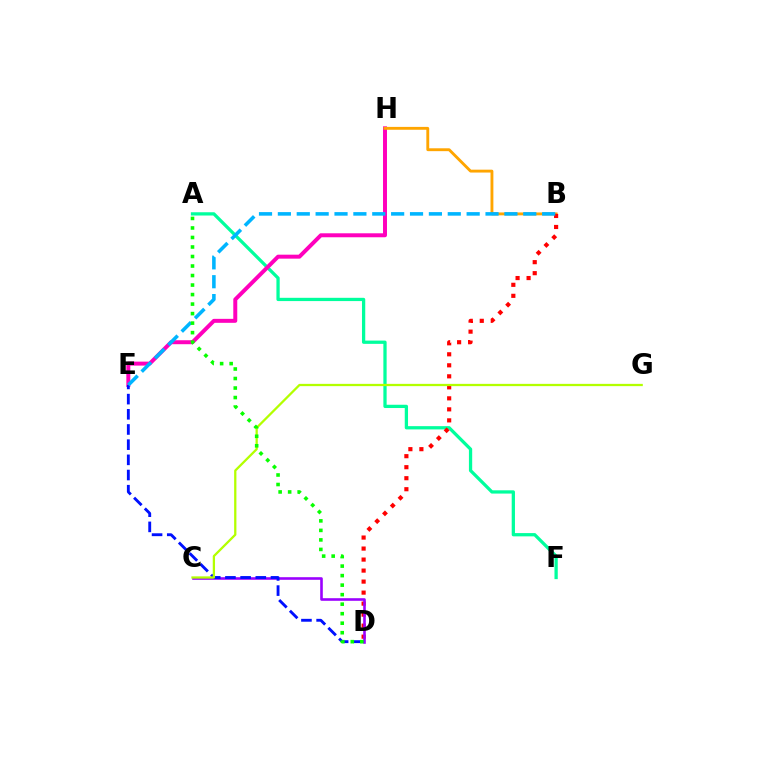{('A', 'F'): [{'color': '#00ff9d', 'line_style': 'solid', 'thickness': 2.35}], ('E', 'H'): [{'color': '#ff00bd', 'line_style': 'solid', 'thickness': 2.86}], ('B', 'H'): [{'color': '#ffa500', 'line_style': 'solid', 'thickness': 2.06}], ('B', 'D'): [{'color': '#ff0000', 'line_style': 'dotted', 'thickness': 2.99}], ('C', 'D'): [{'color': '#9b00ff', 'line_style': 'solid', 'thickness': 1.88}], ('D', 'E'): [{'color': '#0010ff', 'line_style': 'dashed', 'thickness': 2.06}], ('B', 'E'): [{'color': '#00b5ff', 'line_style': 'dashed', 'thickness': 2.56}], ('C', 'G'): [{'color': '#b3ff00', 'line_style': 'solid', 'thickness': 1.64}], ('A', 'D'): [{'color': '#08ff00', 'line_style': 'dotted', 'thickness': 2.59}]}